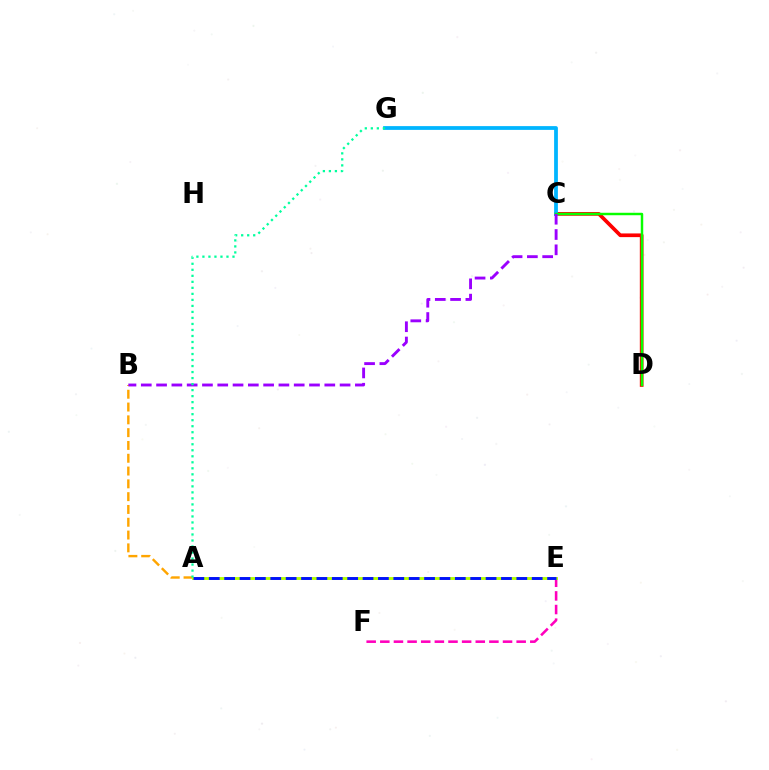{('E', 'F'): [{'color': '#ff00bd', 'line_style': 'dashed', 'thickness': 1.85}], ('C', 'D'): [{'color': '#ff0000', 'line_style': 'solid', 'thickness': 2.65}, {'color': '#08ff00', 'line_style': 'solid', 'thickness': 1.77}], ('C', 'G'): [{'color': '#00b5ff', 'line_style': 'solid', 'thickness': 2.72}], ('A', 'B'): [{'color': '#ffa500', 'line_style': 'dashed', 'thickness': 1.74}], ('A', 'E'): [{'color': '#b3ff00', 'line_style': 'solid', 'thickness': 2.07}, {'color': '#0010ff', 'line_style': 'dashed', 'thickness': 2.09}], ('B', 'C'): [{'color': '#9b00ff', 'line_style': 'dashed', 'thickness': 2.08}], ('A', 'G'): [{'color': '#00ff9d', 'line_style': 'dotted', 'thickness': 1.63}]}